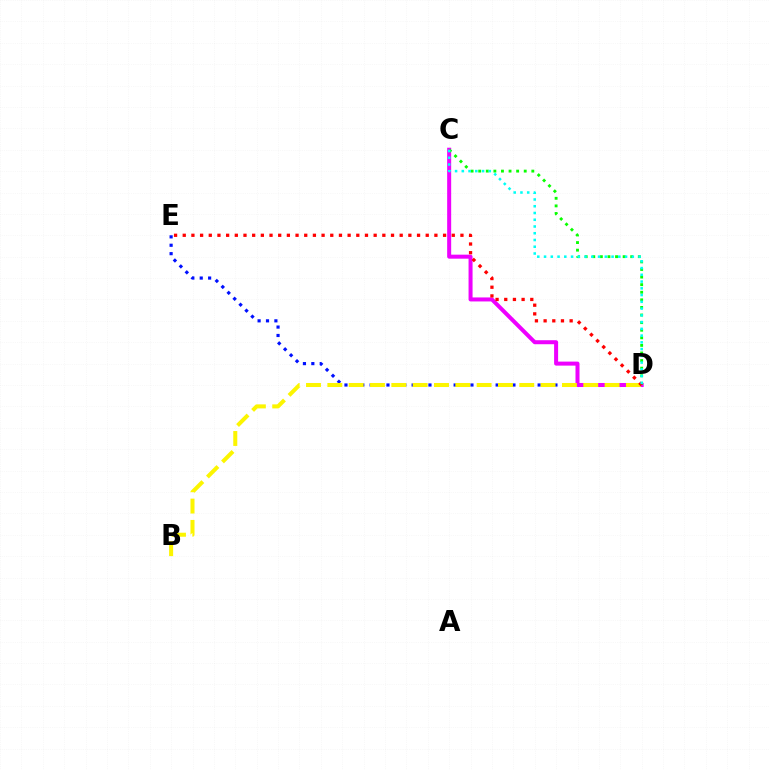{('D', 'E'): [{'color': '#0010ff', 'line_style': 'dotted', 'thickness': 2.28}, {'color': '#ff0000', 'line_style': 'dotted', 'thickness': 2.36}], ('C', 'D'): [{'color': '#ee00ff', 'line_style': 'solid', 'thickness': 2.89}, {'color': '#08ff00', 'line_style': 'dotted', 'thickness': 2.06}, {'color': '#00fff6', 'line_style': 'dotted', 'thickness': 1.83}], ('B', 'D'): [{'color': '#fcf500', 'line_style': 'dashed', 'thickness': 2.9}]}